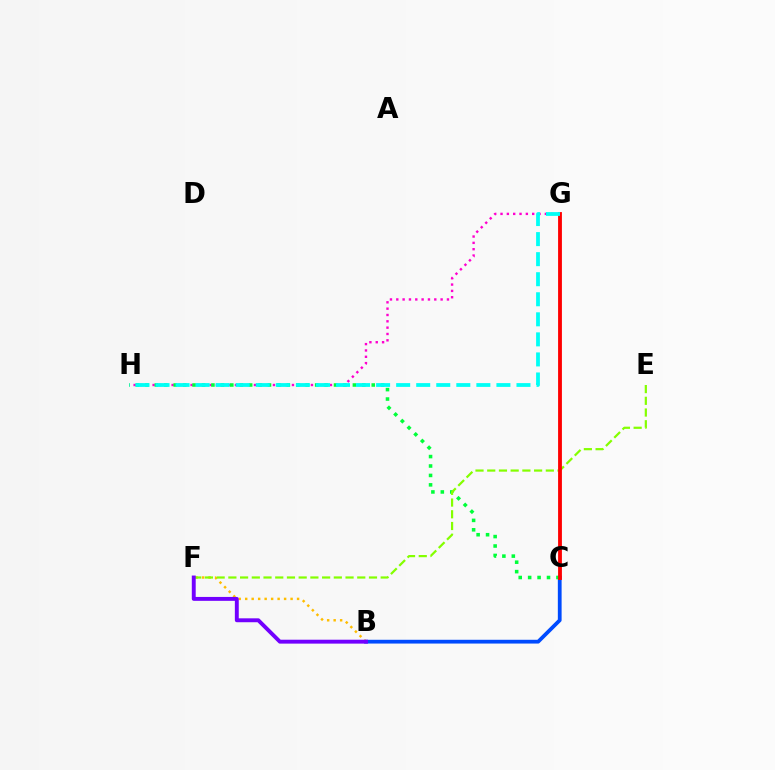{('B', 'C'): [{'color': '#004bff', 'line_style': 'solid', 'thickness': 2.72}], ('G', 'H'): [{'color': '#ff00cf', 'line_style': 'dotted', 'thickness': 1.72}, {'color': '#00fff6', 'line_style': 'dashed', 'thickness': 2.72}], ('C', 'H'): [{'color': '#00ff39', 'line_style': 'dotted', 'thickness': 2.56}], ('B', 'F'): [{'color': '#ffbd00', 'line_style': 'dotted', 'thickness': 1.76}, {'color': '#7200ff', 'line_style': 'solid', 'thickness': 2.81}], ('E', 'F'): [{'color': '#84ff00', 'line_style': 'dashed', 'thickness': 1.59}], ('C', 'G'): [{'color': '#ff0000', 'line_style': 'solid', 'thickness': 2.76}]}